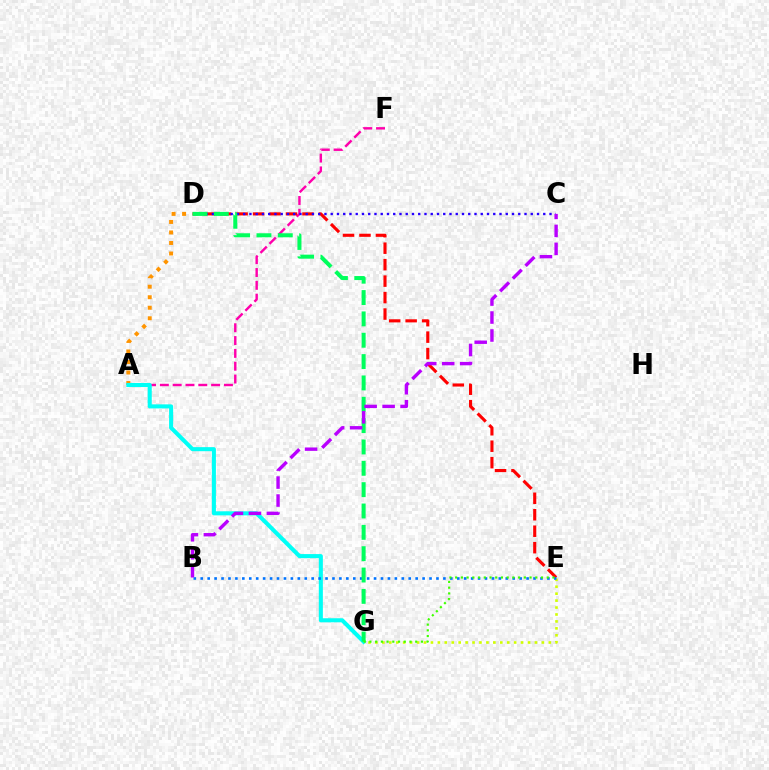{('A', 'F'): [{'color': '#ff00ac', 'line_style': 'dashed', 'thickness': 1.74}], ('A', 'D'): [{'color': '#ff9400', 'line_style': 'dotted', 'thickness': 2.86}], ('D', 'E'): [{'color': '#ff0000', 'line_style': 'dashed', 'thickness': 2.24}], ('E', 'G'): [{'color': '#d1ff00', 'line_style': 'dotted', 'thickness': 1.88}, {'color': '#3dff00', 'line_style': 'dotted', 'thickness': 1.56}], ('A', 'G'): [{'color': '#00fff6', 'line_style': 'solid', 'thickness': 2.92}], ('B', 'E'): [{'color': '#0074ff', 'line_style': 'dotted', 'thickness': 1.88}], ('C', 'D'): [{'color': '#2500ff', 'line_style': 'dotted', 'thickness': 1.7}], ('D', 'G'): [{'color': '#00ff5c', 'line_style': 'dashed', 'thickness': 2.9}], ('B', 'C'): [{'color': '#b900ff', 'line_style': 'dashed', 'thickness': 2.44}]}